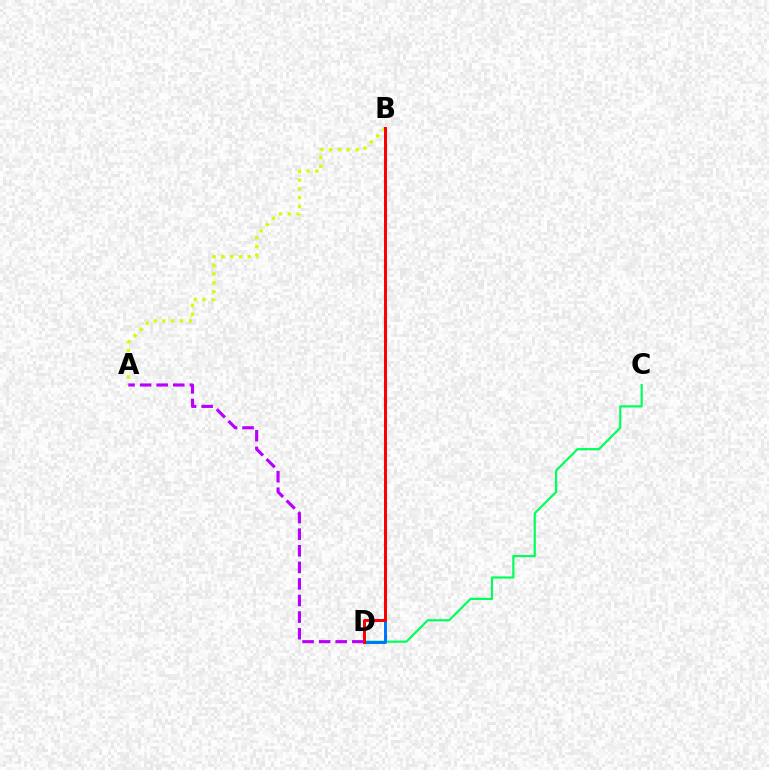{('A', 'B'): [{'color': '#d1ff00', 'line_style': 'dotted', 'thickness': 2.39}], ('C', 'D'): [{'color': '#00ff5c', 'line_style': 'solid', 'thickness': 1.58}], ('B', 'D'): [{'color': '#0074ff', 'line_style': 'solid', 'thickness': 2.13}, {'color': '#ff0000', 'line_style': 'solid', 'thickness': 2.16}], ('A', 'D'): [{'color': '#b900ff', 'line_style': 'dashed', 'thickness': 2.25}]}